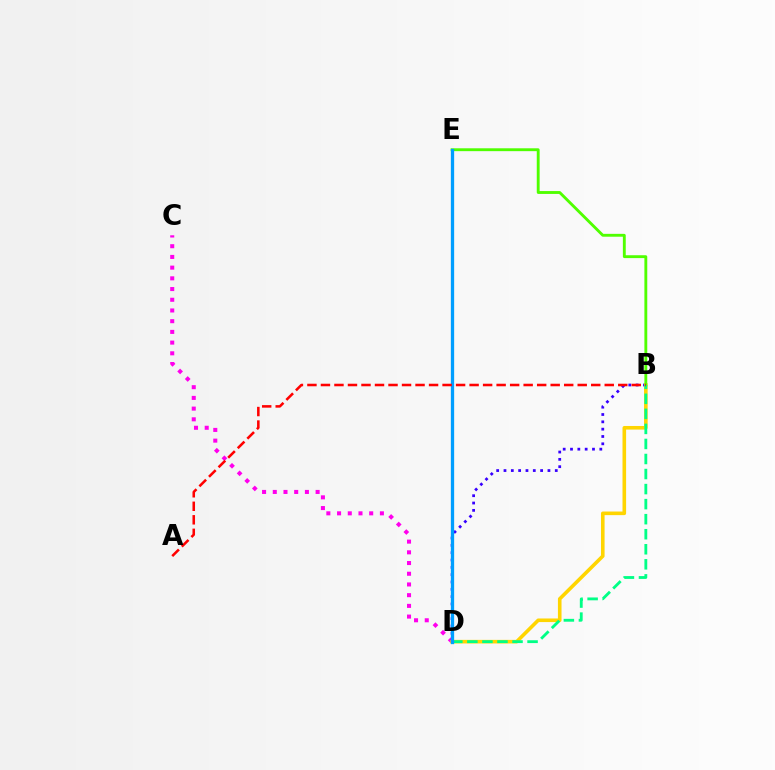{('C', 'D'): [{'color': '#ff00ed', 'line_style': 'dotted', 'thickness': 2.91}], ('B', 'D'): [{'color': '#3700ff', 'line_style': 'dotted', 'thickness': 1.99}, {'color': '#ffd500', 'line_style': 'solid', 'thickness': 2.59}, {'color': '#00ff86', 'line_style': 'dashed', 'thickness': 2.04}], ('B', 'E'): [{'color': '#4fff00', 'line_style': 'solid', 'thickness': 2.06}], ('D', 'E'): [{'color': '#009eff', 'line_style': 'solid', 'thickness': 2.37}], ('A', 'B'): [{'color': '#ff0000', 'line_style': 'dashed', 'thickness': 1.84}]}